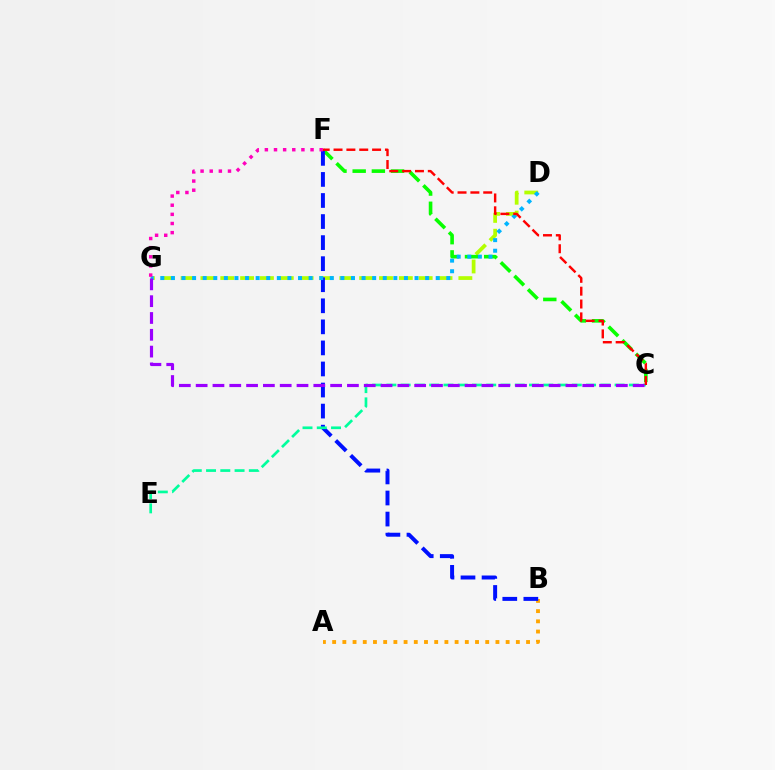{('A', 'B'): [{'color': '#ffa500', 'line_style': 'dotted', 'thickness': 2.77}], ('D', 'G'): [{'color': '#b3ff00', 'line_style': 'dashed', 'thickness': 2.7}, {'color': '#00b5ff', 'line_style': 'dotted', 'thickness': 2.88}], ('C', 'F'): [{'color': '#08ff00', 'line_style': 'dashed', 'thickness': 2.61}, {'color': '#ff0000', 'line_style': 'dashed', 'thickness': 1.75}], ('B', 'F'): [{'color': '#0010ff', 'line_style': 'dashed', 'thickness': 2.86}], ('C', 'E'): [{'color': '#00ff9d', 'line_style': 'dashed', 'thickness': 1.94}], ('F', 'G'): [{'color': '#ff00bd', 'line_style': 'dotted', 'thickness': 2.48}], ('C', 'G'): [{'color': '#9b00ff', 'line_style': 'dashed', 'thickness': 2.28}]}